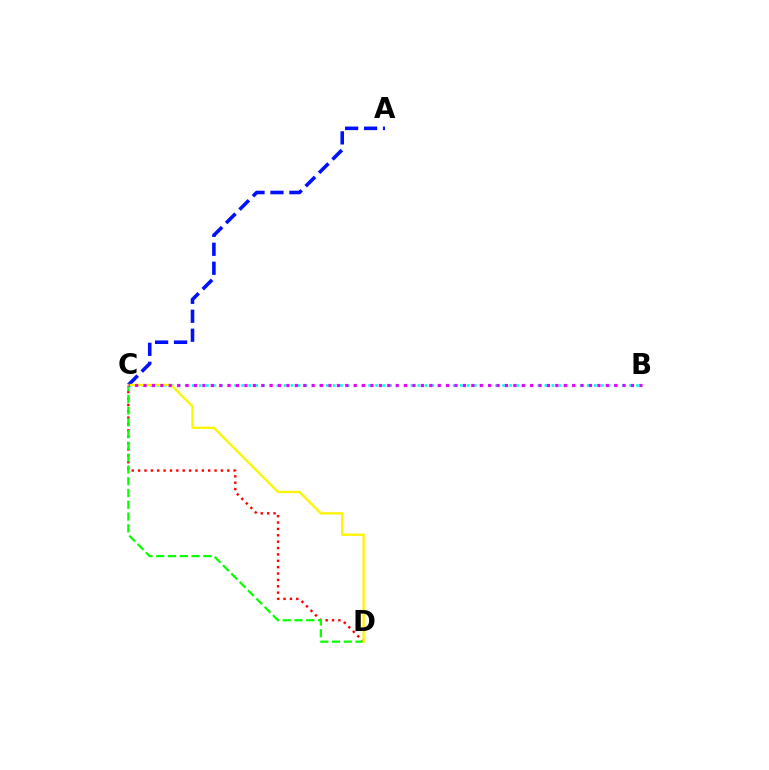{('B', 'C'): [{'color': '#00fff6', 'line_style': 'dotted', 'thickness': 1.92}, {'color': '#ee00ff', 'line_style': 'dotted', 'thickness': 2.28}], ('A', 'C'): [{'color': '#0010ff', 'line_style': 'dashed', 'thickness': 2.58}], ('C', 'D'): [{'color': '#ff0000', 'line_style': 'dotted', 'thickness': 1.73}, {'color': '#08ff00', 'line_style': 'dashed', 'thickness': 1.6}, {'color': '#fcf500', 'line_style': 'solid', 'thickness': 1.68}]}